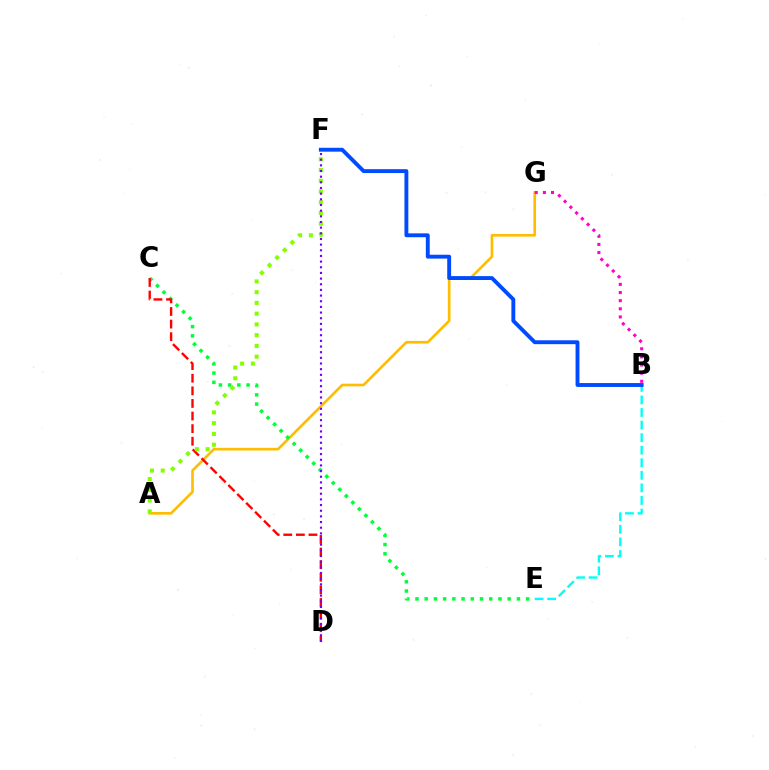{('A', 'G'): [{'color': '#ffbd00', 'line_style': 'solid', 'thickness': 1.91}], ('B', 'G'): [{'color': '#ff00cf', 'line_style': 'dotted', 'thickness': 2.21}], ('C', 'E'): [{'color': '#00ff39', 'line_style': 'dotted', 'thickness': 2.51}], ('C', 'D'): [{'color': '#ff0000', 'line_style': 'dashed', 'thickness': 1.71}], ('A', 'F'): [{'color': '#84ff00', 'line_style': 'dotted', 'thickness': 2.92}], ('B', 'E'): [{'color': '#00fff6', 'line_style': 'dashed', 'thickness': 1.71}], ('B', 'F'): [{'color': '#004bff', 'line_style': 'solid', 'thickness': 2.8}], ('D', 'F'): [{'color': '#7200ff', 'line_style': 'dotted', 'thickness': 1.54}]}